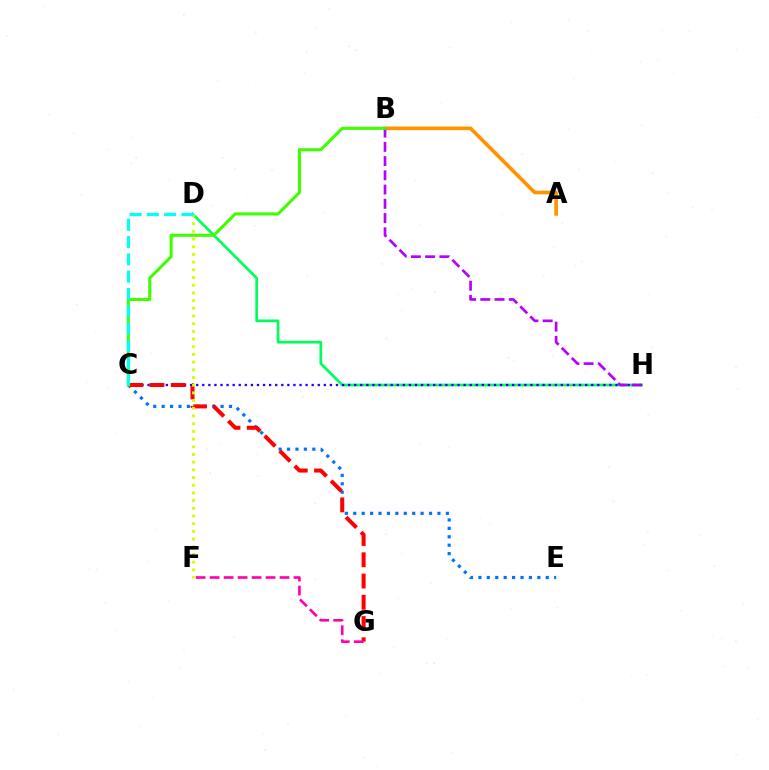{('A', 'B'): [{'color': '#ff9400', 'line_style': 'solid', 'thickness': 2.64}], ('C', 'E'): [{'color': '#0074ff', 'line_style': 'dotted', 'thickness': 2.29}], ('D', 'H'): [{'color': '#00ff5c', 'line_style': 'solid', 'thickness': 1.96}], ('C', 'H'): [{'color': '#2500ff', 'line_style': 'dotted', 'thickness': 1.65}], ('C', 'G'): [{'color': '#ff0000', 'line_style': 'dashed', 'thickness': 2.89}], ('B', 'H'): [{'color': '#b900ff', 'line_style': 'dashed', 'thickness': 1.93}], ('F', 'G'): [{'color': '#ff00ac', 'line_style': 'dashed', 'thickness': 1.9}], ('D', 'F'): [{'color': '#d1ff00', 'line_style': 'dotted', 'thickness': 2.09}], ('B', 'C'): [{'color': '#3dff00', 'line_style': 'solid', 'thickness': 2.19}], ('C', 'D'): [{'color': '#00fff6', 'line_style': 'dashed', 'thickness': 2.35}]}